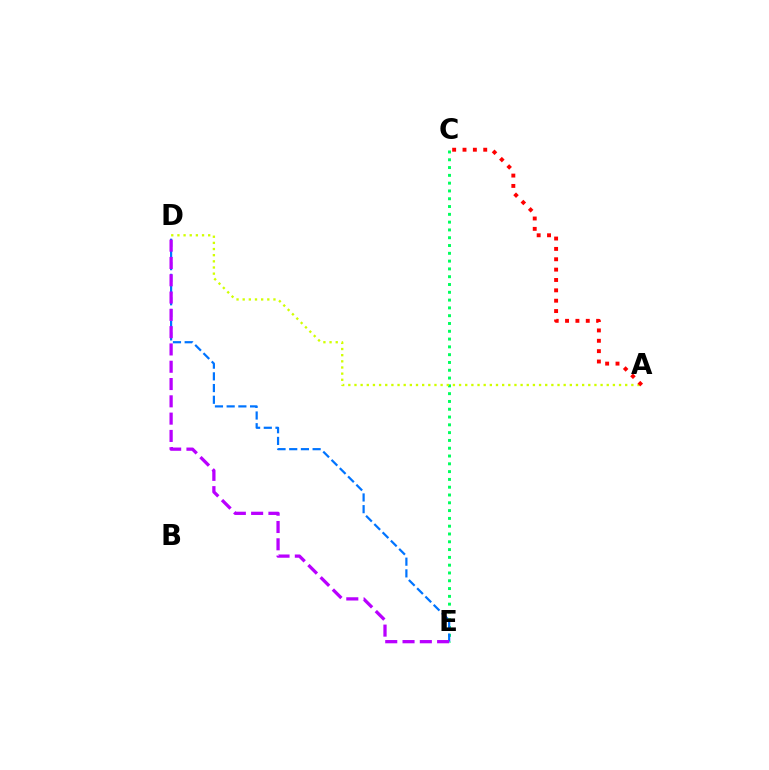{('C', 'E'): [{'color': '#00ff5c', 'line_style': 'dotted', 'thickness': 2.12}], ('A', 'D'): [{'color': '#d1ff00', 'line_style': 'dotted', 'thickness': 1.67}], ('A', 'C'): [{'color': '#ff0000', 'line_style': 'dotted', 'thickness': 2.81}], ('D', 'E'): [{'color': '#0074ff', 'line_style': 'dashed', 'thickness': 1.59}, {'color': '#b900ff', 'line_style': 'dashed', 'thickness': 2.35}]}